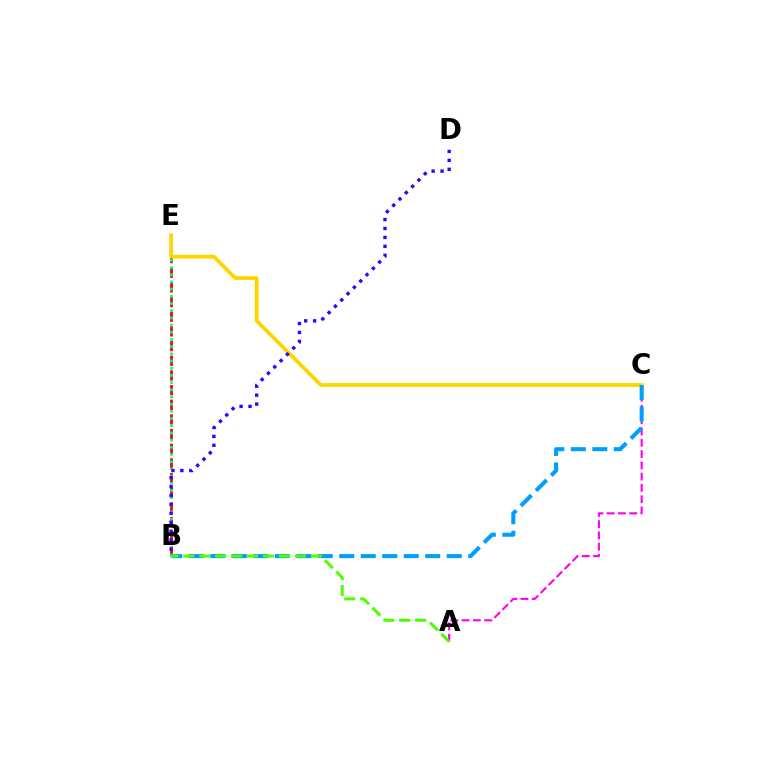{('B', 'E'): [{'color': '#ff0000', 'line_style': 'dashed', 'thickness': 1.99}, {'color': '#00ff86', 'line_style': 'dotted', 'thickness': 1.95}], ('A', 'C'): [{'color': '#ff00ed', 'line_style': 'dashed', 'thickness': 1.53}], ('C', 'E'): [{'color': '#ffd500', 'line_style': 'solid', 'thickness': 2.73}], ('B', 'C'): [{'color': '#009eff', 'line_style': 'dashed', 'thickness': 2.92}], ('B', 'D'): [{'color': '#3700ff', 'line_style': 'dotted', 'thickness': 2.43}], ('A', 'B'): [{'color': '#4fff00', 'line_style': 'dashed', 'thickness': 2.16}]}